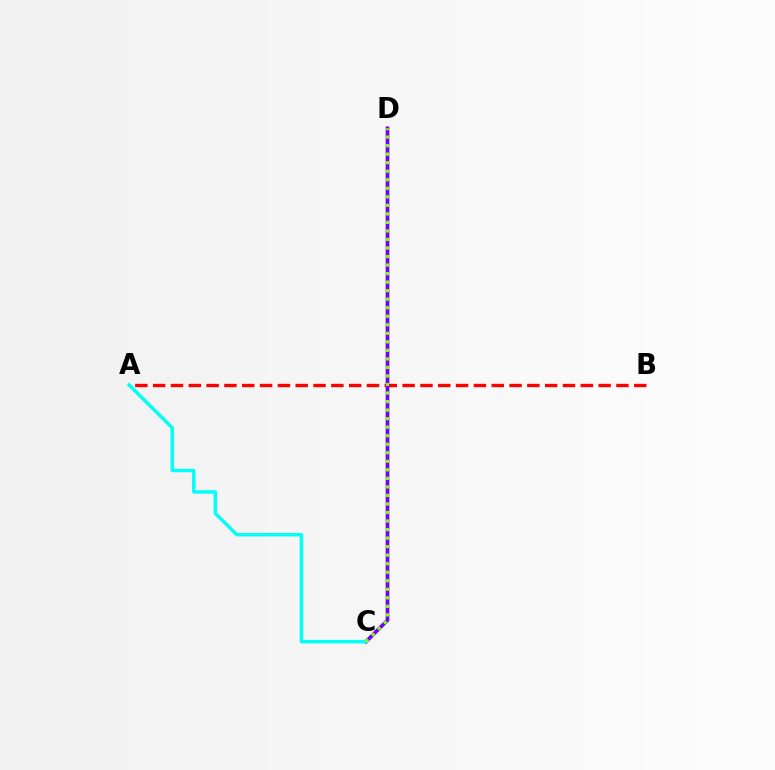{('A', 'B'): [{'color': '#ff0000', 'line_style': 'dashed', 'thickness': 2.42}], ('C', 'D'): [{'color': '#7200ff', 'line_style': 'solid', 'thickness': 2.64}, {'color': '#84ff00', 'line_style': 'dotted', 'thickness': 2.32}], ('A', 'C'): [{'color': '#00fff6', 'line_style': 'solid', 'thickness': 2.48}]}